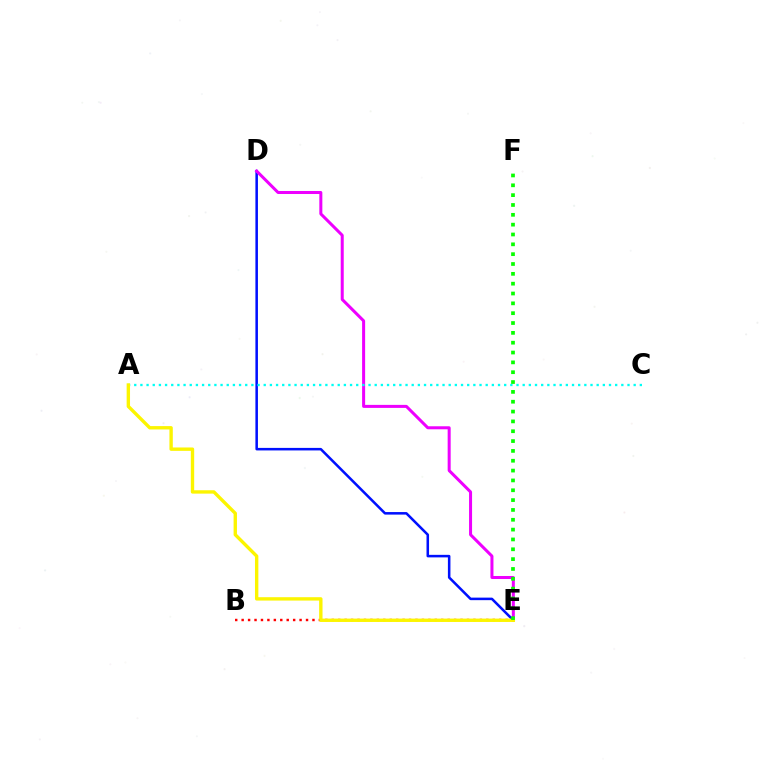{('D', 'E'): [{'color': '#0010ff', 'line_style': 'solid', 'thickness': 1.83}, {'color': '#ee00ff', 'line_style': 'solid', 'thickness': 2.17}], ('B', 'E'): [{'color': '#ff0000', 'line_style': 'dotted', 'thickness': 1.75}], ('A', 'C'): [{'color': '#00fff6', 'line_style': 'dotted', 'thickness': 1.68}], ('A', 'E'): [{'color': '#fcf500', 'line_style': 'solid', 'thickness': 2.43}], ('E', 'F'): [{'color': '#08ff00', 'line_style': 'dotted', 'thickness': 2.67}]}